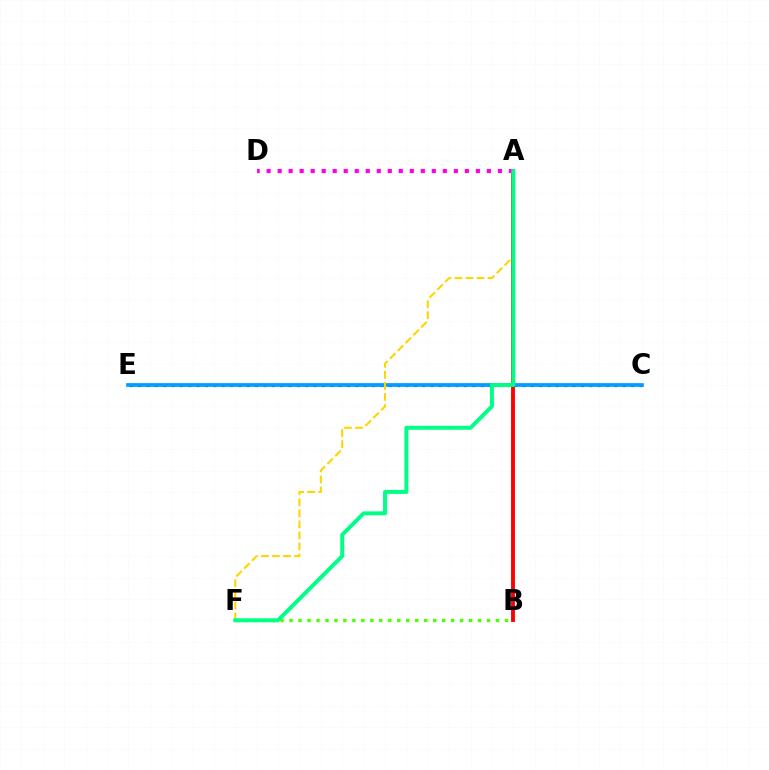{('B', 'F'): [{'color': '#4fff00', 'line_style': 'dotted', 'thickness': 2.44}], ('A', 'B'): [{'color': '#ff0000', 'line_style': 'solid', 'thickness': 2.79}], ('C', 'E'): [{'color': '#3700ff', 'line_style': 'dotted', 'thickness': 2.27}, {'color': '#009eff', 'line_style': 'solid', 'thickness': 2.68}], ('A', 'F'): [{'color': '#ffd500', 'line_style': 'dashed', 'thickness': 1.5}, {'color': '#00ff86', 'line_style': 'solid', 'thickness': 2.85}], ('A', 'D'): [{'color': '#ff00ed', 'line_style': 'dotted', 'thickness': 2.99}]}